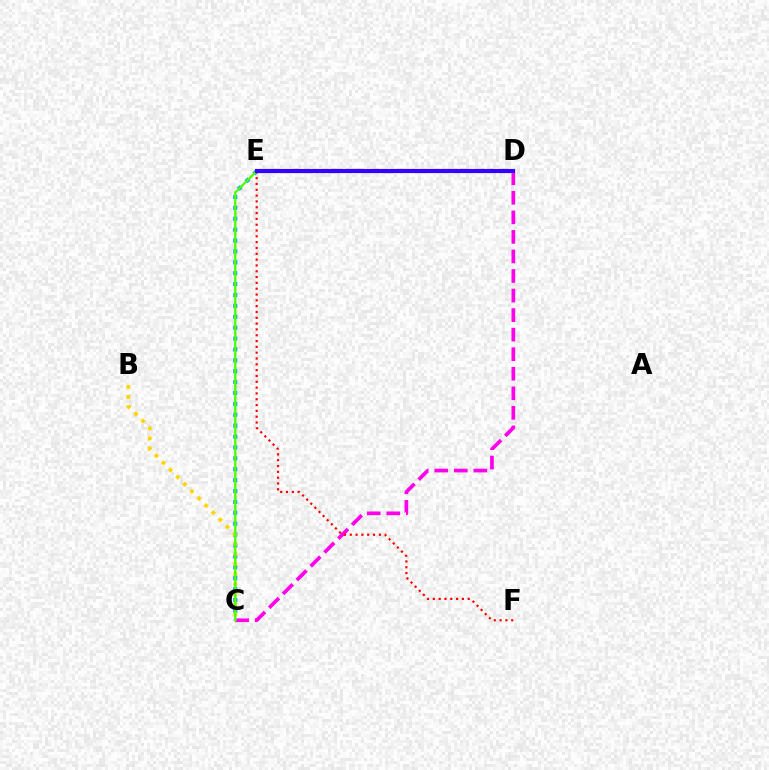{('C', 'D'): [{'color': '#ff00ed', 'line_style': 'dashed', 'thickness': 2.66}], ('C', 'E'): [{'color': '#009eff', 'line_style': 'dotted', 'thickness': 2.96}, {'color': '#4fff00', 'line_style': 'solid', 'thickness': 1.7}], ('D', 'E'): [{'color': '#00ff86', 'line_style': 'solid', 'thickness': 2.96}, {'color': '#3700ff', 'line_style': 'solid', 'thickness': 2.96}], ('E', 'F'): [{'color': '#ff0000', 'line_style': 'dotted', 'thickness': 1.58}], ('B', 'C'): [{'color': '#ffd500', 'line_style': 'dotted', 'thickness': 2.73}]}